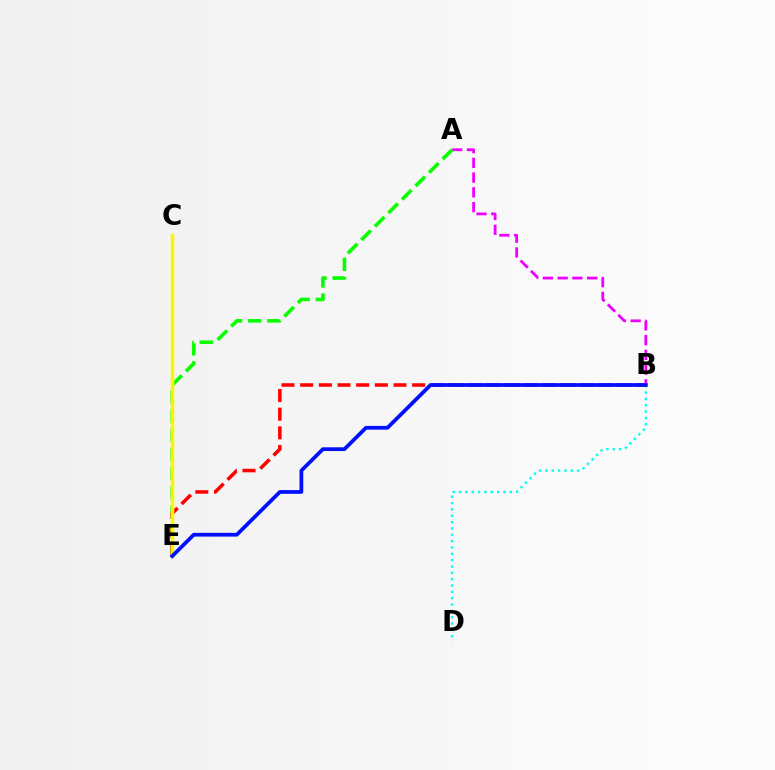{('A', 'B'): [{'color': '#ee00ff', 'line_style': 'dashed', 'thickness': 2.0}], ('B', 'D'): [{'color': '#00fff6', 'line_style': 'dotted', 'thickness': 1.72}], ('A', 'E'): [{'color': '#08ff00', 'line_style': 'dashed', 'thickness': 2.59}], ('B', 'E'): [{'color': '#ff0000', 'line_style': 'dashed', 'thickness': 2.54}, {'color': '#0010ff', 'line_style': 'solid', 'thickness': 2.7}], ('C', 'E'): [{'color': '#fcf500', 'line_style': 'solid', 'thickness': 2.51}]}